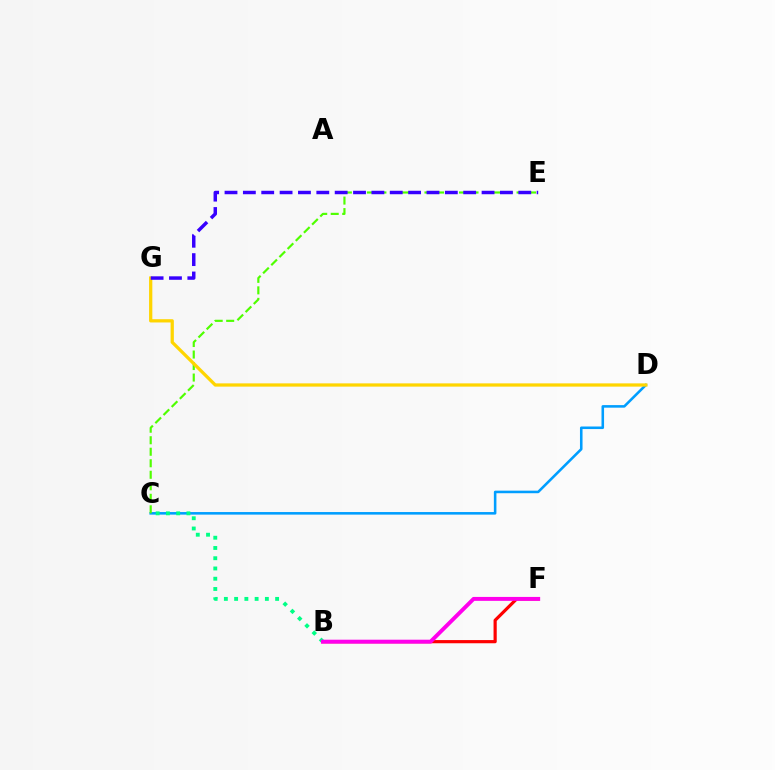{('C', 'D'): [{'color': '#009eff', 'line_style': 'solid', 'thickness': 1.85}], ('B', 'C'): [{'color': '#00ff86', 'line_style': 'dotted', 'thickness': 2.79}], ('B', 'F'): [{'color': '#ff0000', 'line_style': 'solid', 'thickness': 2.29}, {'color': '#ff00ed', 'line_style': 'solid', 'thickness': 2.83}], ('C', 'E'): [{'color': '#4fff00', 'line_style': 'dashed', 'thickness': 1.56}], ('D', 'G'): [{'color': '#ffd500', 'line_style': 'solid', 'thickness': 2.34}], ('E', 'G'): [{'color': '#3700ff', 'line_style': 'dashed', 'thickness': 2.49}]}